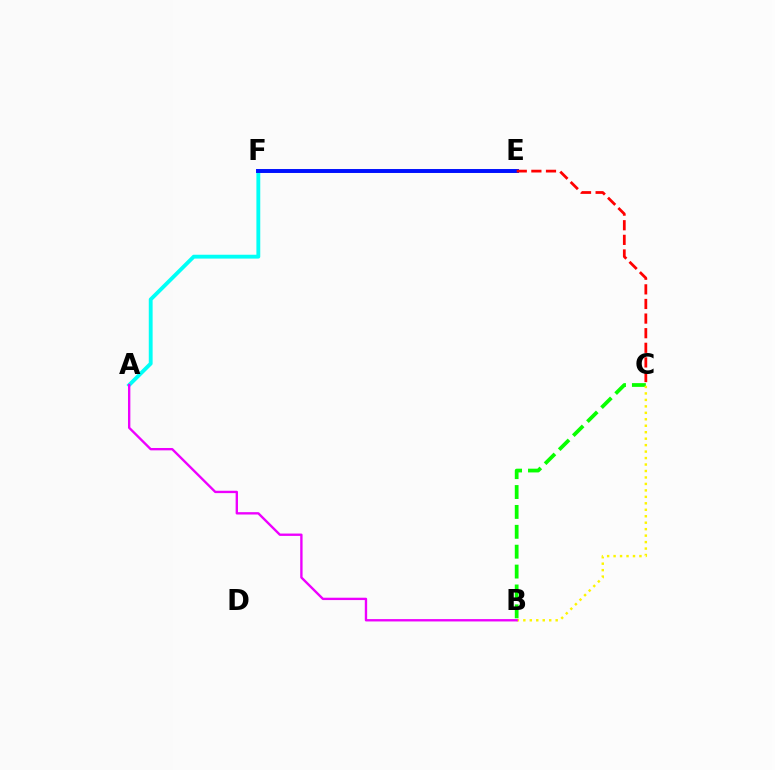{('A', 'F'): [{'color': '#00fff6', 'line_style': 'solid', 'thickness': 2.77}], ('B', 'C'): [{'color': '#08ff00', 'line_style': 'dashed', 'thickness': 2.7}, {'color': '#fcf500', 'line_style': 'dotted', 'thickness': 1.76}], ('E', 'F'): [{'color': '#0010ff', 'line_style': 'solid', 'thickness': 2.83}], ('C', 'E'): [{'color': '#ff0000', 'line_style': 'dashed', 'thickness': 1.99}], ('A', 'B'): [{'color': '#ee00ff', 'line_style': 'solid', 'thickness': 1.7}]}